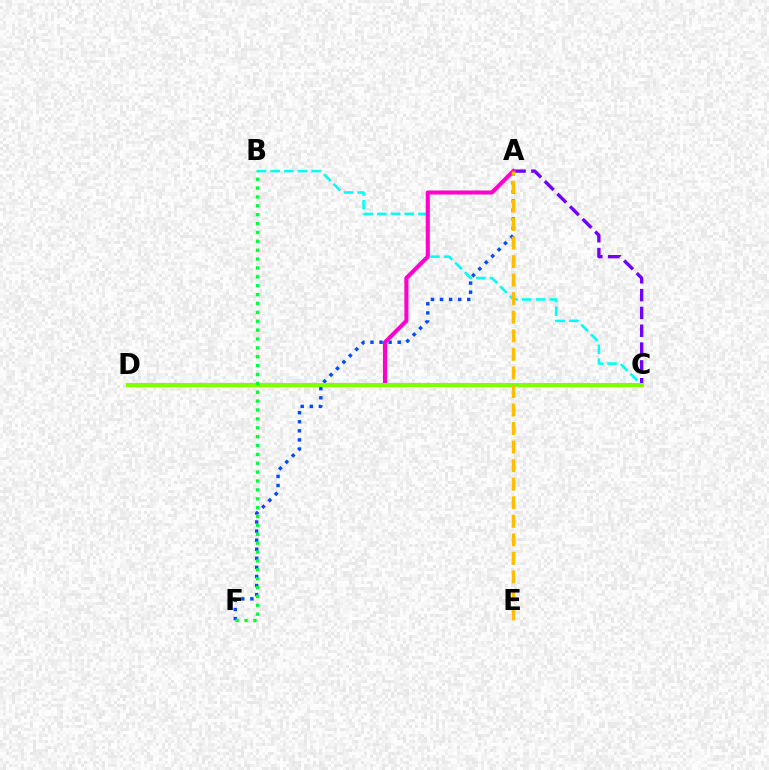{('A', 'F'): [{'color': '#004bff', 'line_style': 'dotted', 'thickness': 2.47}], ('C', 'D'): [{'color': '#ff0000', 'line_style': 'solid', 'thickness': 1.53}, {'color': '#84ff00', 'line_style': 'solid', 'thickness': 2.93}], ('B', 'C'): [{'color': '#00fff6', 'line_style': 'dashed', 'thickness': 1.86}], ('A', 'C'): [{'color': '#7200ff', 'line_style': 'dashed', 'thickness': 2.42}], ('A', 'D'): [{'color': '#ff00cf', 'line_style': 'solid', 'thickness': 2.93}], ('A', 'E'): [{'color': '#ffbd00', 'line_style': 'dashed', 'thickness': 2.52}], ('B', 'F'): [{'color': '#00ff39', 'line_style': 'dotted', 'thickness': 2.41}]}